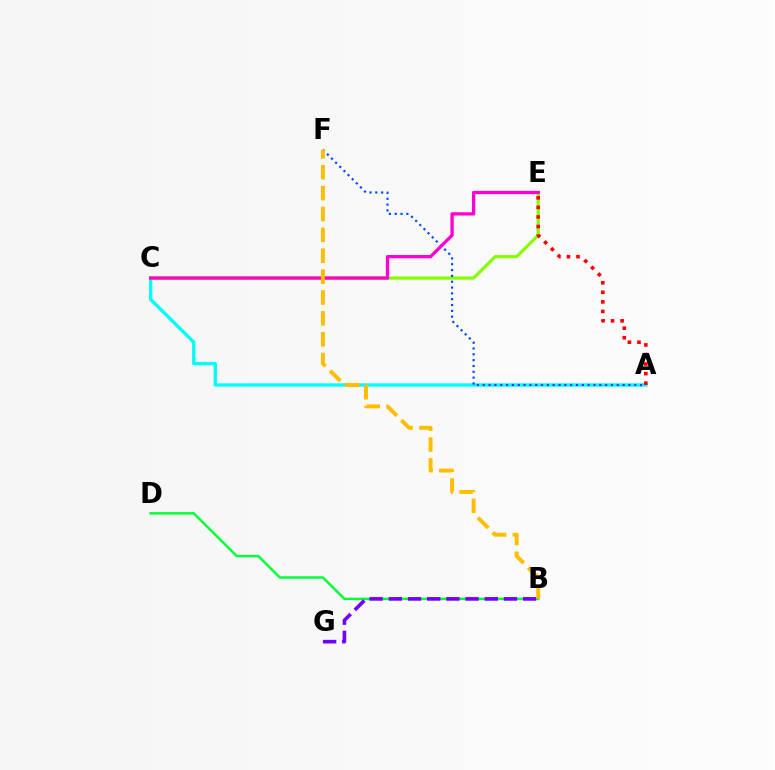{('C', 'E'): [{'color': '#84ff00', 'line_style': 'solid', 'thickness': 2.29}, {'color': '#ff00cf', 'line_style': 'solid', 'thickness': 2.37}], ('B', 'D'): [{'color': '#00ff39', 'line_style': 'solid', 'thickness': 1.77}], ('A', 'C'): [{'color': '#00fff6', 'line_style': 'solid', 'thickness': 2.41}], ('A', 'F'): [{'color': '#004bff', 'line_style': 'dotted', 'thickness': 1.58}], ('A', 'E'): [{'color': '#ff0000', 'line_style': 'dotted', 'thickness': 2.6}], ('B', 'G'): [{'color': '#7200ff', 'line_style': 'dashed', 'thickness': 2.61}], ('B', 'F'): [{'color': '#ffbd00', 'line_style': 'dashed', 'thickness': 2.84}]}